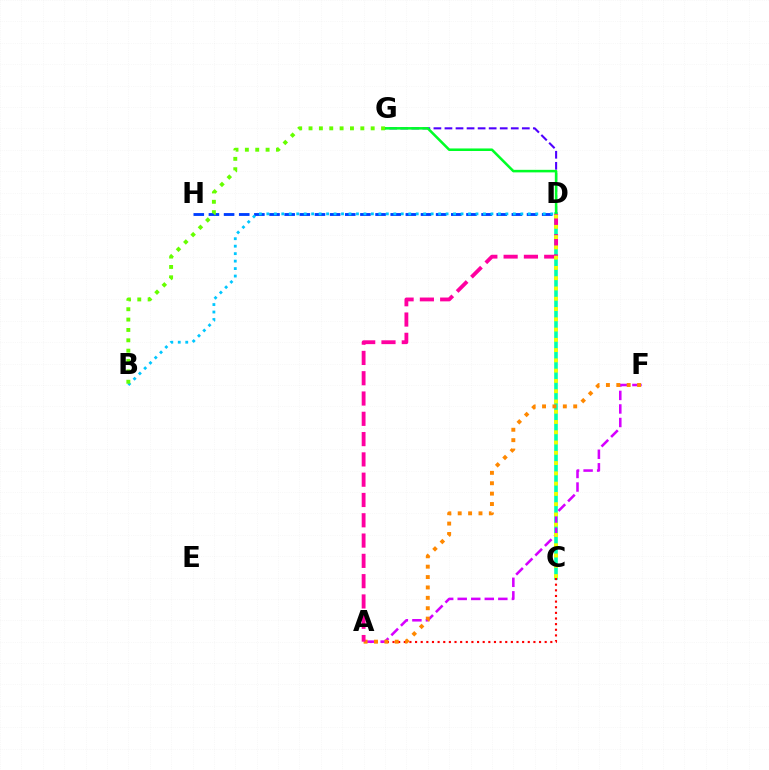{('C', 'D'): [{'color': '#00ffaf', 'line_style': 'solid', 'thickness': 2.61}, {'color': '#eeff00', 'line_style': 'dotted', 'thickness': 2.79}], ('D', 'H'): [{'color': '#003fff', 'line_style': 'dashed', 'thickness': 2.06}], ('A', 'C'): [{'color': '#ff0000', 'line_style': 'dotted', 'thickness': 1.53}], ('A', 'F'): [{'color': '#d600ff', 'line_style': 'dashed', 'thickness': 1.84}, {'color': '#ff8800', 'line_style': 'dotted', 'thickness': 2.82}], ('D', 'G'): [{'color': '#4f00ff', 'line_style': 'dashed', 'thickness': 1.5}, {'color': '#00ff27', 'line_style': 'solid', 'thickness': 1.83}], ('A', 'D'): [{'color': '#ff00a0', 'line_style': 'dashed', 'thickness': 2.76}], ('B', 'D'): [{'color': '#00c7ff', 'line_style': 'dotted', 'thickness': 2.03}], ('B', 'G'): [{'color': '#66ff00', 'line_style': 'dotted', 'thickness': 2.81}]}